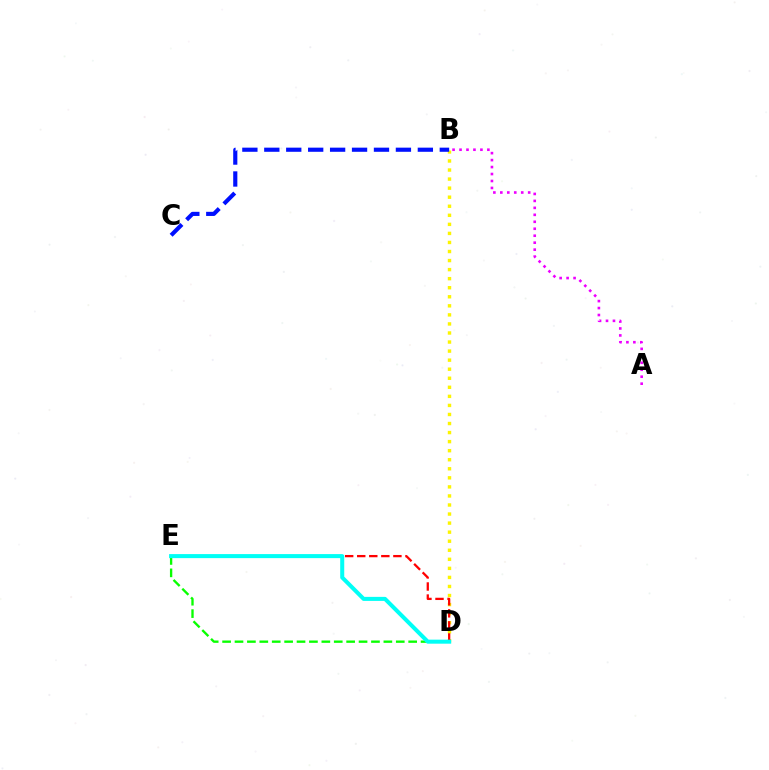{('B', 'D'): [{'color': '#fcf500', 'line_style': 'dotted', 'thickness': 2.46}], ('D', 'E'): [{'color': '#08ff00', 'line_style': 'dashed', 'thickness': 1.69}, {'color': '#ff0000', 'line_style': 'dashed', 'thickness': 1.64}, {'color': '#00fff6', 'line_style': 'solid', 'thickness': 2.9}], ('B', 'C'): [{'color': '#0010ff', 'line_style': 'dashed', 'thickness': 2.98}], ('A', 'B'): [{'color': '#ee00ff', 'line_style': 'dotted', 'thickness': 1.89}]}